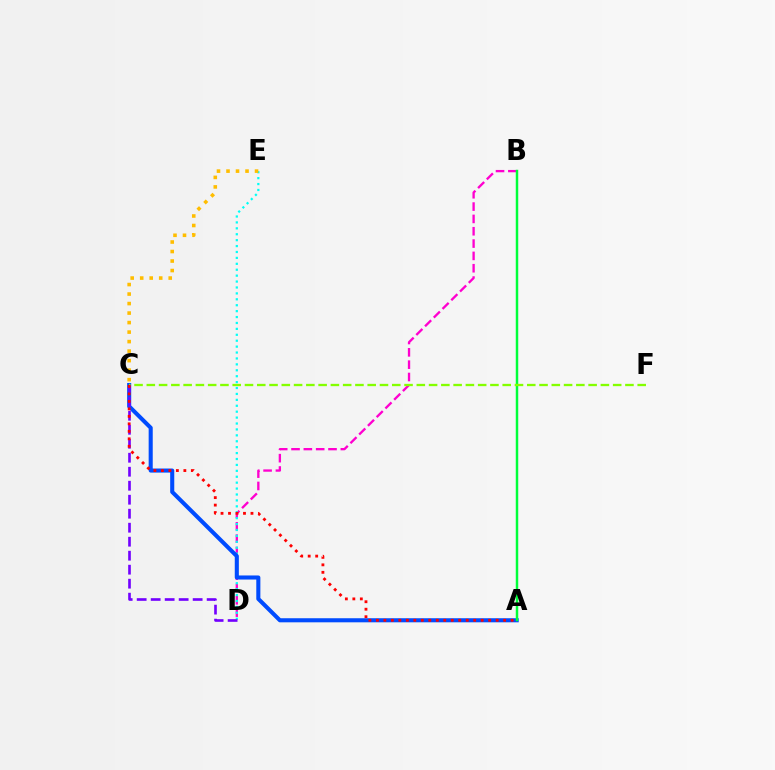{('B', 'D'): [{'color': '#ff00cf', 'line_style': 'dashed', 'thickness': 1.68}], ('D', 'E'): [{'color': '#00fff6', 'line_style': 'dotted', 'thickness': 1.61}], ('A', 'C'): [{'color': '#004bff', 'line_style': 'solid', 'thickness': 2.94}, {'color': '#ff0000', 'line_style': 'dotted', 'thickness': 2.03}], ('A', 'B'): [{'color': '#00ff39', 'line_style': 'solid', 'thickness': 1.78}], ('C', 'F'): [{'color': '#84ff00', 'line_style': 'dashed', 'thickness': 1.67}], ('C', 'E'): [{'color': '#ffbd00', 'line_style': 'dotted', 'thickness': 2.58}], ('C', 'D'): [{'color': '#7200ff', 'line_style': 'dashed', 'thickness': 1.9}]}